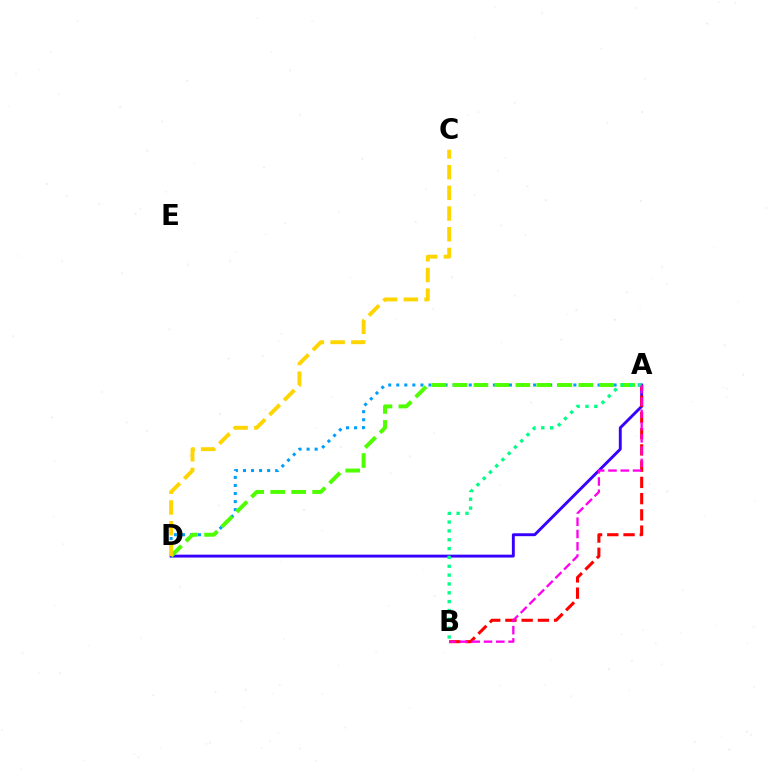{('A', 'D'): [{'color': '#3700ff', 'line_style': 'solid', 'thickness': 2.09}, {'color': '#009eff', 'line_style': 'dotted', 'thickness': 2.19}, {'color': '#4fff00', 'line_style': 'dashed', 'thickness': 2.85}], ('A', 'B'): [{'color': '#ff0000', 'line_style': 'dashed', 'thickness': 2.21}, {'color': '#00ff86', 'line_style': 'dotted', 'thickness': 2.4}, {'color': '#ff00ed', 'line_style': 'dashed', 'thickness': 1.67}], ('C', 'D'): [{'color': '#ffd500', 'line_style': 'dashed', 'thickness': 2.81}]}